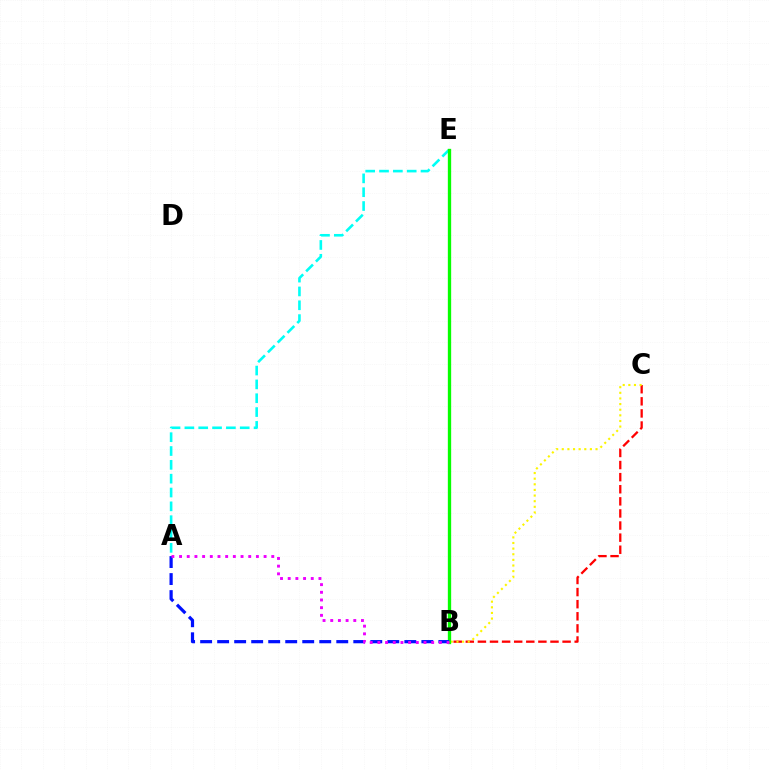{('B', 'C'): [{'color': '#ff0000', 'line_style': 'dashed', 'thickness': 1.64}, {'color': '#fcf500', 'line_style': 'dotted', 'thickness': 1.53}], ('A', 'E'): [{'color': '#00fff6', 'line_style': 'dashed', 'thickness': 1.88}], ('B', 'E'): [{'color': '#08ff00', 'line_style': 'solid', 'thickness': 2.39}], ('A', 'B'): [{'color': '#0010ff', 'line_style': 'dashed', 'thickness': 2.31}, {'color': '#ee00ff', 'line_style': 'dotted', 'thickness': 2.09}]}